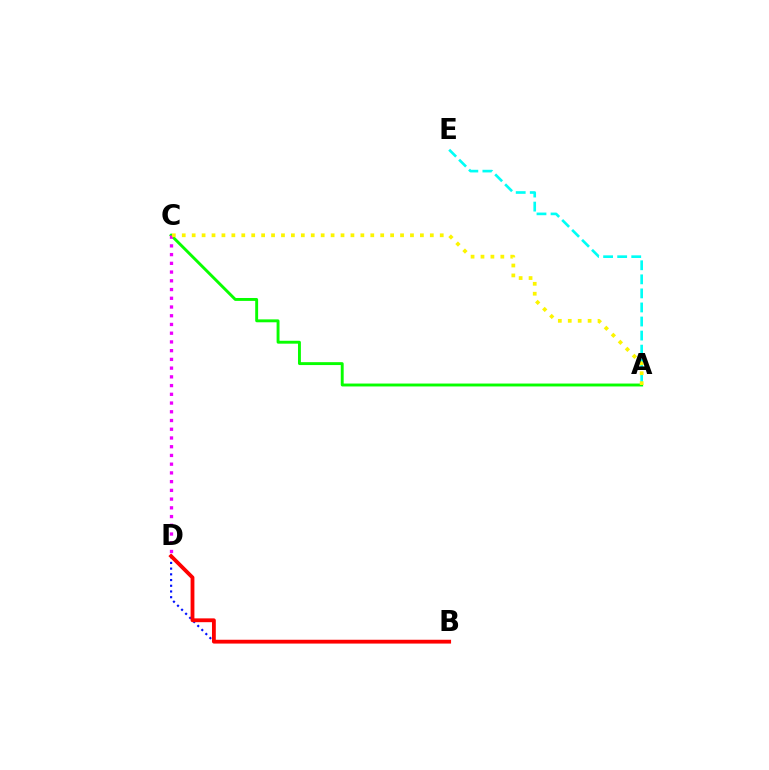{('A', 'E'): [{'color': '#00fff6', 'line_style': 'dashed', 'thickness': 1.91}], ('B', 'D'): [{'color': '#0010ff', 'line_style': 'dotted', 'thickness': 1.55}, {'color': '#ff0000', 'line_style': 'solid', 'thickness': 2.75}], ('A', 'C'): [{'color': '#08ff00', 'line_style': 'solid', 'thickness': 2.09}, {'color': '#fcf500', 'line_style': 'dotted', 'thickness': 2.7}], ('C', 'D'): [{'color': '#ee00ff', 'line_style': 'dotted', 'thickness': 2.37}]}